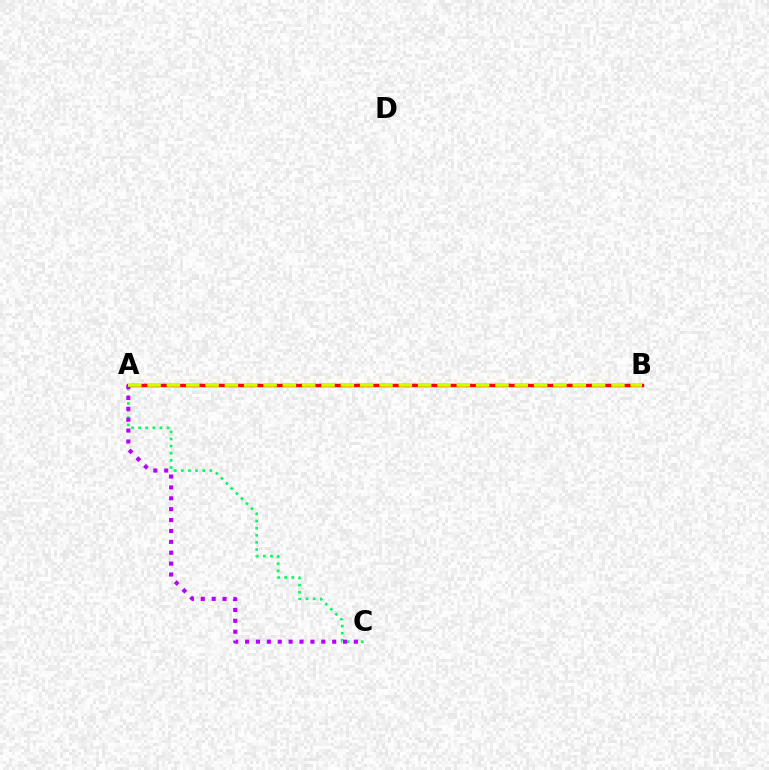{('A', 'C'): [{'color': '#00ff5c', 'line_style': 'dotted', 'thickness': 1.94}, {'color': '#b900ff', 'line_style': 'dotted', 'thickness': 2.96}], ('A', 'B'): [{'color': '#0074ff', 'line_style': 'dotted', 'thickness': 1.7}, {'color': '#ff0000', 'line_style': 'solid', 'thickness': 2.46}, {'color': '#d1ff00', 'line_style': 'dashed', 'thickness': 2.63}]}